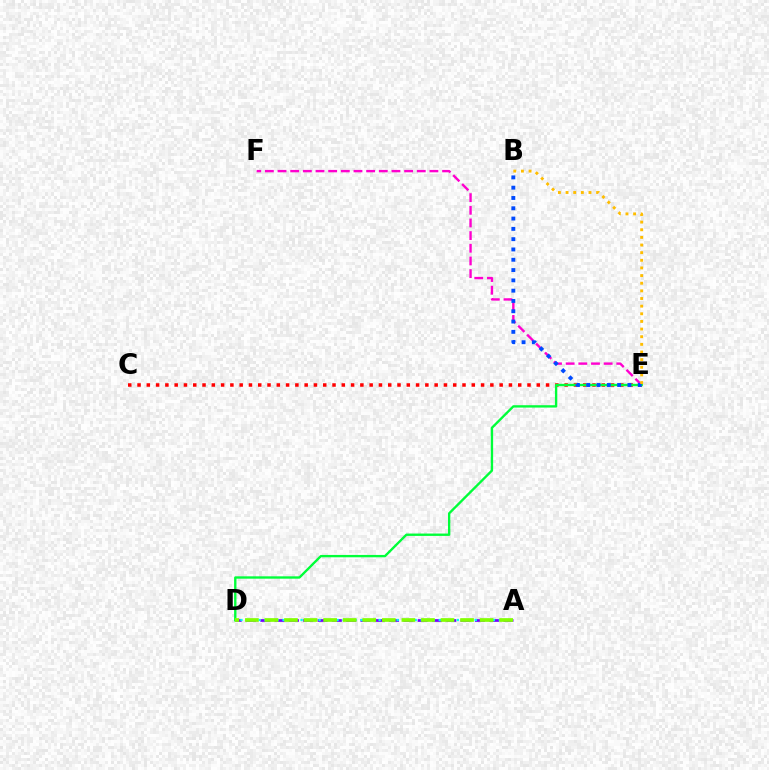{('C', 'E'): [{'color': '#ff0000', 'line_style': 'dotted', 'thickness': 2.52}], ('A', 'D'): [{'color': '#7200ff', 'line_style': 'dashed', 'thickness': 1.94}, {'color': '#00fff6', 'line_style': 'dotted', 'thickness': 1.63}, {'color': '#84ff00', 'line_style': 'dashed', 'thickness': 2.66}], ('E', 'F'): [{'color': '#ff00cf', 'line_style': 'dashed', 'thickness': 1.72}], ('D', 'E'): [{'color': '#00ff39', 'line_style': 'solid', 'thickness': 1.7}], ('B', 'E'): [{'color': '#004bff', 'line_style': 'dotted', 'thickness': 2.8}, {'color': '#ffbd00', 'line_style': 'dotted', 'thickness': 2.08}]}